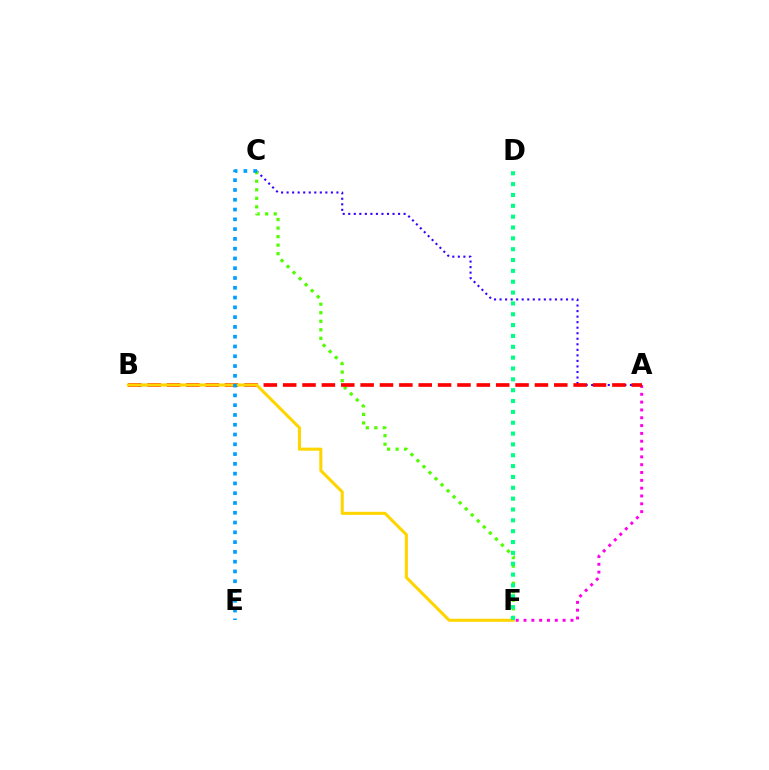{('A', 'F'): [{'color': '#ff00ed', 'line_style': 'dotted', 'thickness': 2.13}], ('A', 'C'): [{'color': '#3700ff', 'line_style': 'dotted', 'thickness': 1.5}], ('C', 'F'): [{'color': '#4fff00', 'line_style': 'dotted', 'thickness': 2.32}], ('A', 'B'): [{'color': '#ff0000', 'line_style': 'dashed', 'thickness': 2.63}], ('B', 'F'): [{'color': '#ffd500', 'line_style': 'solid', 'thickness': 2.21}], ('D', 'F'): [{'color': '#00ff86', 'line_style': 'dotted', 'thickness': 2.95}], ('C', 'E'): [{'color': '#009eff', 'line_style': 'dotted', 'thickness': 2.66}]}